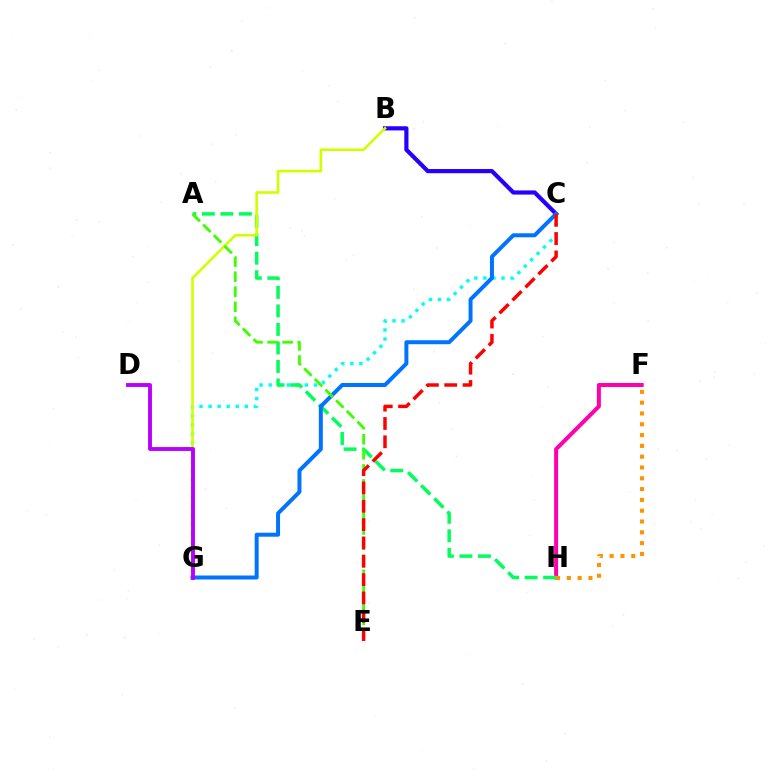{('B', 'C'): [{'color': '#2500ff', 'line_style': 'solid', 'thickness': 3.0}], ('C', 'G'): [{'color': '#00fff6', 'line_style': 'dotted', 'thickness': 2.46}, {'color': '#0074ff', 'line_style': 'solid', 'thickness': 2.86}], ('F', 'H'): [{'color': '#ff00ac', 'line_style': 'solid', 'thickness': 2.86}, {'color': '#ff9400', 'line_style': 'dotted', 'thickness': 2.94}], ('A', 'H'): [{'color': '#00ff5c', 'line_style': 'dashed', 'thickness': 2.52}], ('B', 'G'): [{'color': '#d1ff00', 'line_style': 'solid', 'thickness': 1.88}], ('A', 'E'): [{'color': '#3dff00', 'line_style': 'dashed', 'thickness': 2.04}], ('C', 'E'): [{'color': '#ff0000', 'line_style': 'dashed', 'thickness': 2.49}], ('D', 'G'): [{'color': '#b900ff', 'line_style': 'solid', 'thickness': 2.8}]}